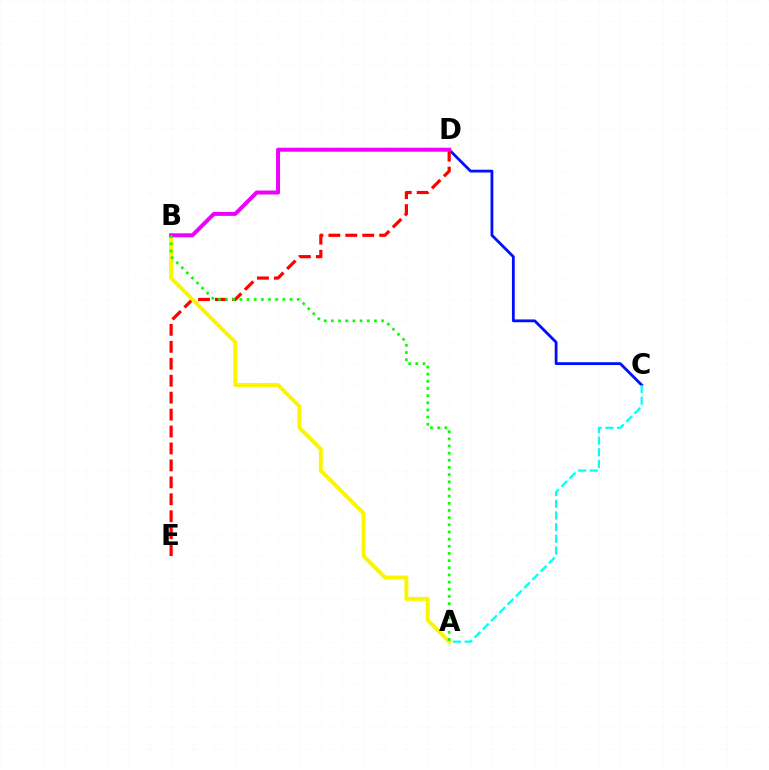{('C', 'D'): [{'color': '#0010ff', 'line_style': 'solid', 'thickness': 2.02}], ('A', 'C'): [{'color': '#00fff6', 'line_style': 'dashed', 'thickness': 1.59}], ('D', 'E'): [{'color': '#ff0000', 'line_style': 'dashed', 'thickness': 2.3}], ('A', 'B'): [{'color': '#fcf500', 'line_style': 'solid', 'thickness': 2.83}, {'color': '#08ff00', 'line_style': 'dotted', 'thickness': 1.95}], ('B', 'D'): [{'color': '#ee00ff', 'line_style': 'solid', 'thickness': 2.87}]}